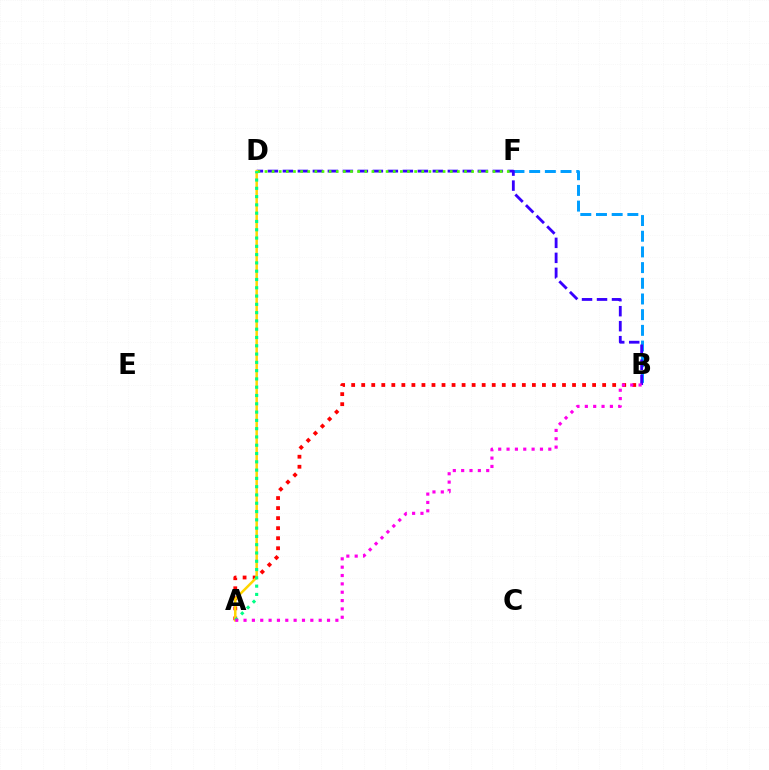{('B', 'F'): [{'color': '#009eff', 'line_style': 'dashed', 'thickness': 2.13}], ('B', 'D'): [{'color': '#3700ff', 'line_style': 'dashed', 'thickness': 2.04}], ('D', 'F'): [{'color': '#4fff00', 'line_style': 'dotted', 'thickness': 1.94}], ('A', 'B'): [{'color': '#ff0000', 'line_style': 'dotted', 'thickness': 2.73}, {'color': '#ff00ed', 'line_style': 'dotted', 'thickness': 2.27}], ('A', 'D'): [{'color': '#ffd500', 'line_style': 'solid', 'thickness': 1.8}, {'color': '#00ff86', 'line_style': 'dotted', 'thickness': 2.25}]}